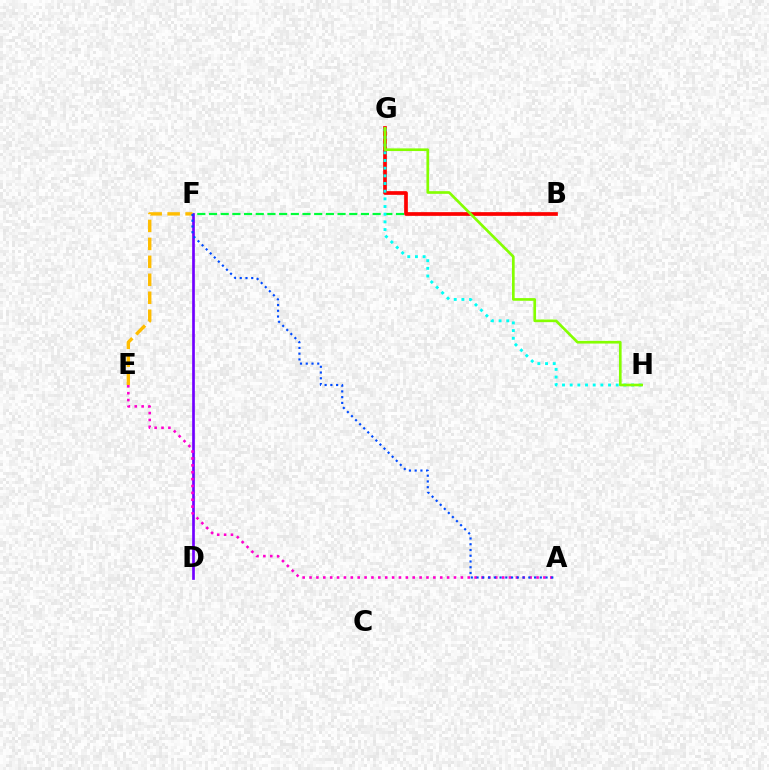{('B', 'F'): [{'color': '#00ff39', 'line_style': 'dashed', 'thickness': 1.59}], ('B', 'G'): [{'color': '#ff0000', 'line_style': 'solid', 'thickness': 2.66}], ('D', 'F'): [{'color': '#7200ff', 'line_style': 'solid', 'thickness': 1.93}], ('E', 'F'): [{'color': '#ffbd00', 'line_style': 'dashed', 'thickness': 2.44}], ('G', 'H'): [{'color': '#00fff6', 'line_style': 'dotted', 'thickness': 2.08}, {'color': '#84ff00', 'line_style': 'solid', 'thickness': 1.92}], ('A', 'E'): [{'color': '#ff00cf', 'line_style': 'dotted', 'thickness': 1.87}], ('A', 'F'): [{'color': '#004bff', 'line_style': 'dotted', 'thickness': 1.56}]}